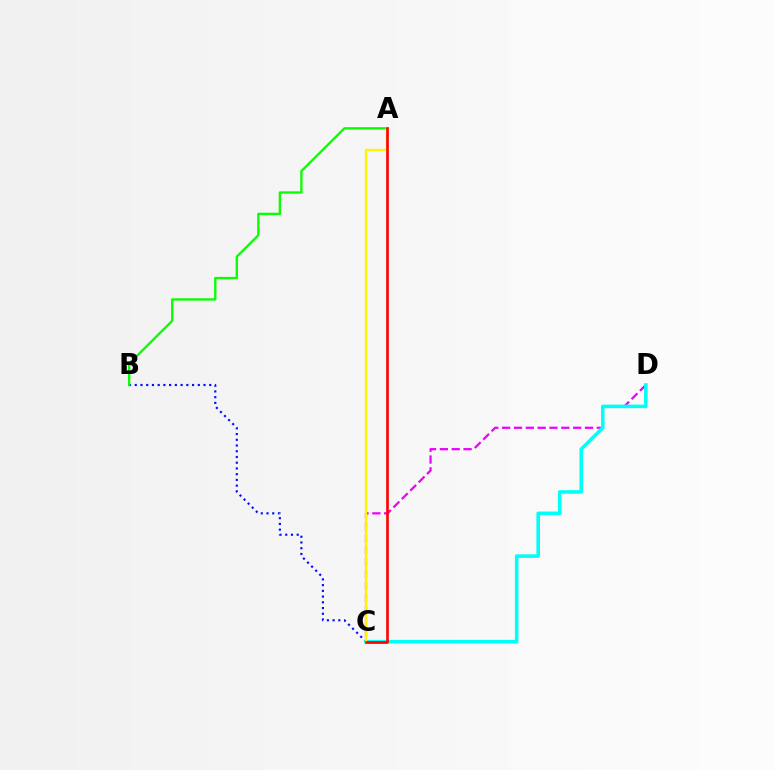{('B', 'C'): [{'color': '#0010ff', 'line_style': 'dotted', 'thickness': 1.56}], ('C', 'D'): [{'color': '#ee00ff', 'line_style': 'dashed', 'thickness': 1.61}, {'color': '#00fff6', 'line_style': 'solid', 'thickness': 2.57}], ('A', 'B'): [{'color': '#08ff00', 'line_style': 'solid', 'thickness': 1.68}], ('A', 'C'): [{'color': '#fcf500', 'line_style': 'solid', 'thickness': 1.68}, {'color': '#ff0000', 'line_style': 'solid', 'thickness': 1.9}]}